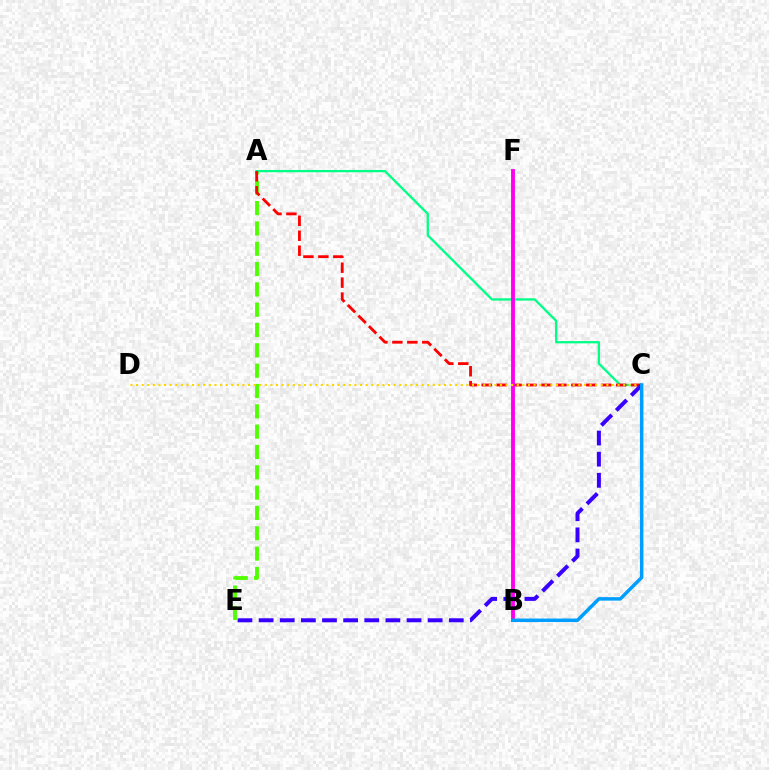{('A', 'E'): [{'color': '#4fff00', 'line_style': 'dashed', 'thickness': 2.76}], ('A', 'C'): [{'color': '#00ff86', 'line_style': 'solid', 'thickness': 1.65}, {'color': '#ff0000', 'line_style': 'dashed', 'thickness': 2.03}], ('B', 'F'): [{'color': '#ff00ed', 'line_style': 'solid', 'thickness': 2.78}], ('C', 'D'): [{'color': '#ffd500', 'line_style': 'dotted', 'thickness': 1.52}], ('C', 'E'): [{'color': '#3700ff', 'line_style': 'dashed', 'thickness': 2.87}], ('B', 'C'): [{'color': '#009eff', 'line_style': 'solid', 'thickness': 2.51}]}